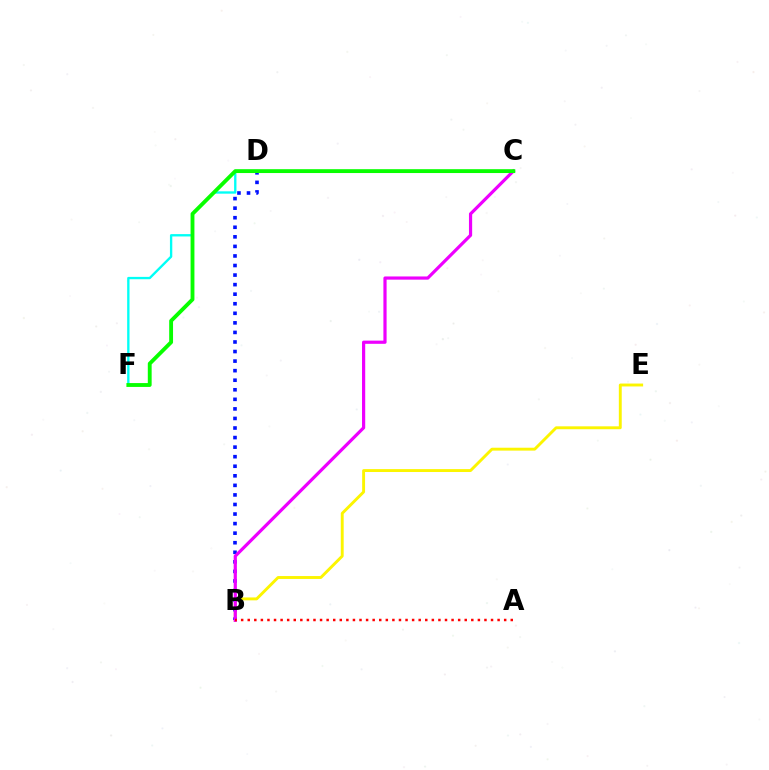{('B', 'E'): [{'color': '#fcf500', 'line_style': 'solid', 'thickness': 2.09}], ('D', 'F'): [{'color': '#00fff6', 'line_style': 'solid', 'thickness': 1.69}], ('B', 'D'): [{'color': '#0010ff', 'line_style': 'dotted', 'thickness': 2.6}], ('B', 'C'): [{'color': '#ee00ff', 'line_style': 'solid', 'thickness': 2.3}], ('A', 'B'): [{'color': '#ff0000', 'line_style': 'dotted', 'thickness': 1.79}], ('C', 'F'): [{'color': '#08ff00', 'line_style': 'solid', 'thickness': 2.77}]}